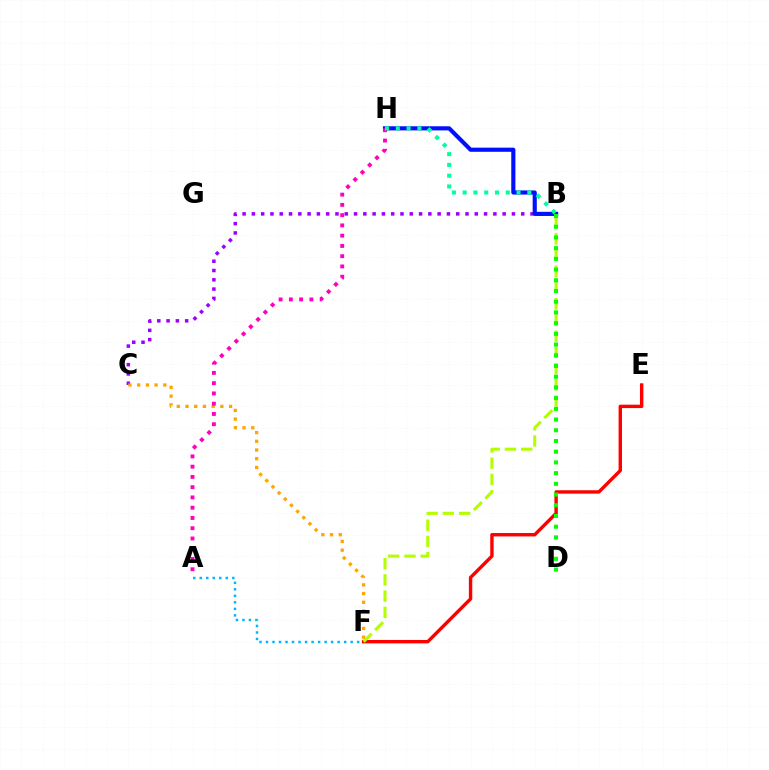{('B', 'C'): [{'color': '#9b00ff', 'line_style': 'dotted', 'thickness': 2.52}], ('A', 'F'): [{'color': '#00b5ff', 'line_style': 'dotted', 'thickness': 1.77}], ('B', 'H'): [{'color': '#0010ff', 'line_style': 'solid', 'thickness': 2.98}, {'color': '#00ff9d', 'line_style': 'dotted', 'thickness': 2.93}], ('C', 'F'): [{'color': '#ffa500', 'line_style': 'dotted', 'thickness': 2.37}], ('E', 'F'): [{'color': '#ff0000', 'line_style': 'solid', 'thickness': 2.45}], ('B', 'F'): [{'color': '#b3ff00', 'line_style': 'dashed', 'thickness': 2.21}], ('A', 'H'): [{'color': '#ff00bd', 'line_style': 'dotted', 'thickness': 2.79}], ('B', 'D'): [{'color': '#08ff00', 'line_style': 'dotted', 'thickness': 2.91}]}